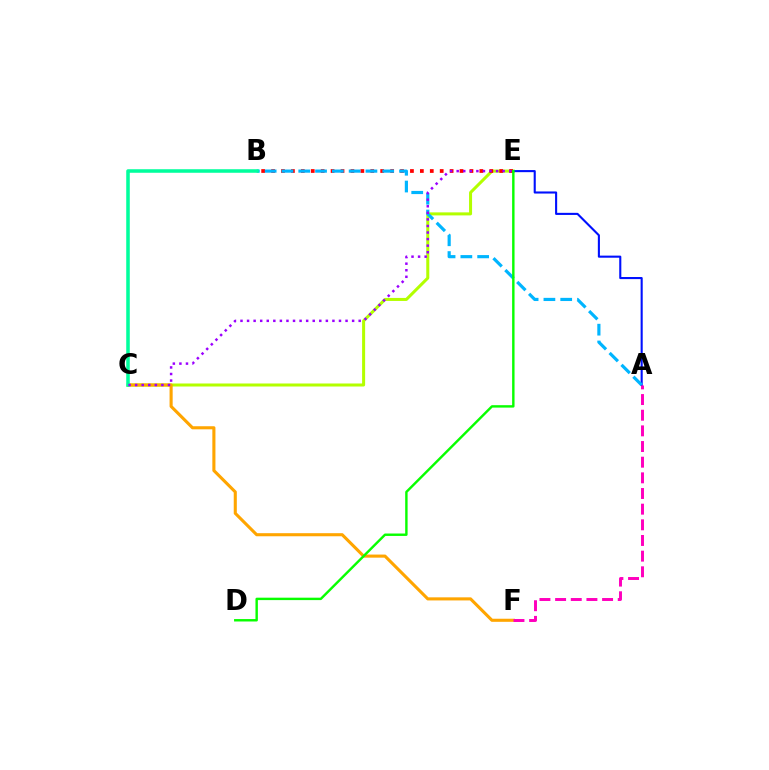{('C', 'E'): [{'color': '#b3ff00', 'line_style': 'solid', 'thickness': 2.18}, {'color': '#9b00ff', 'line_style': 'dotted', 'thickness': 1.78}], ('B', 'E'): [{'color': '#ff0000', 'line_style': 'dotted', 'thickness': 2.69}], ('C', 'F'): [{'color': '#ffa500', 'line_style': 'solid', 'thickness': 2.22}], ('A', 'E'): [{'color': '#0010ff', 'line_style': 'solid', 'thickness': 1.51}], ('A', 'B'): [{'color': '#00b5ff', 'line_style': 'dashed', 'thickness': 2.28}], ('B', 'C'): [{'color': '#00ff9d', 'line_style': 'solid', 'thickness': 2.55}], ('D', 'E'): [{'color': '#08ff00', 'line_style': 'solid', 'thickness': 1.74}], ('A', 'F'): [{'color': '#ff00bd', 'line_style': 'dashed', 'thickness': 2.13}]}